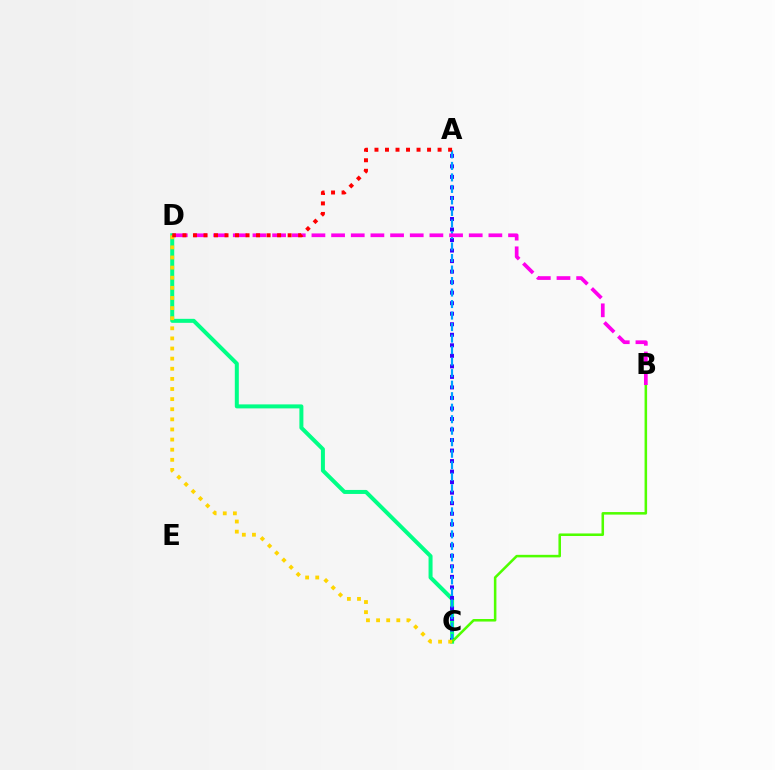{('C', 'D'): [{'color': '#00ff86', 'line_style': 'solid', 'thickness': 2.88}, {'color': '#ffd500', 'line_style': 'dotted', 'thickness': 2.75}], ('A', 'C'): [{'color': '#3700ff', 'line_style': 'dotted', 'thickness': 2.86}, {'color': '#009eff', 'line_style': 'dashed', 'thickness': 1.56}], ('B', 'C'): [{'color': '#4fff00', 'line_style': 'solid', 'thickness': 1.83}], ('B', 'D'): [{'color': '#ff00ed', 'line_style': 'dashed', 'thickness': 2.67}], ('A', 'D'): [{'color': '#ff0000', 'line_style': 'dotted', 'thickness': 2.86}]}